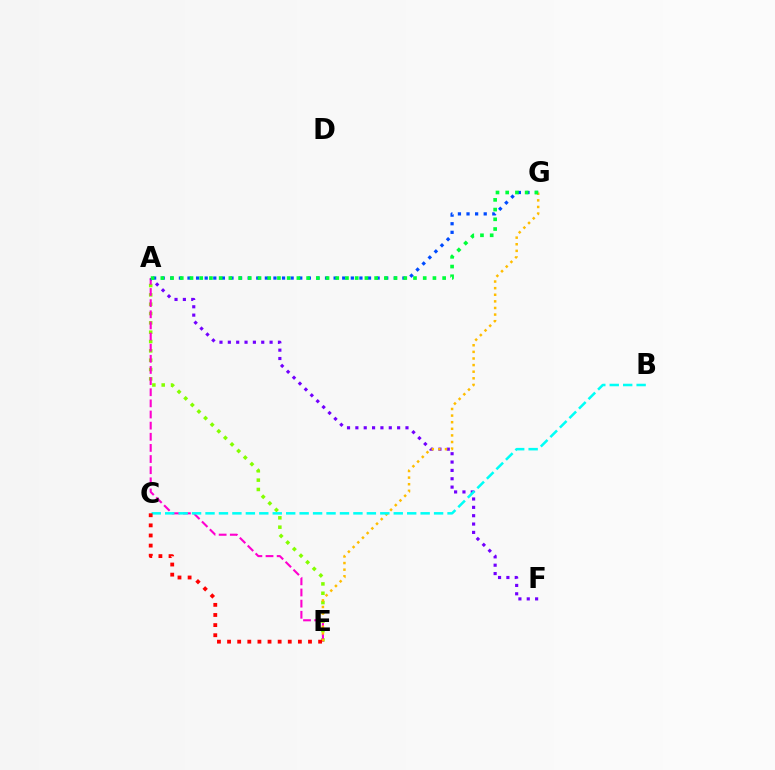{('A', 'E'): [{'color': '#84ff00', 'line_style': 'dotted', 'thickness': 2.54}, {'color': '#ff00cf', 'line_style': 'dashed', 'thickness': 1.51}], ('A', 'G'): [{'color': '#004bff', 'line_style': 'dotted', 'thickness': 2.34}, {'color': '#00ff39', 'line_style': 'dotted', 'thickness': 2.64}], ('A', 'F'): [{'color': '#7200ff', 'line_style': 'dotted', 'thickness': 2.27}], ('E', 'G'): [{'color': '#ffbd00', 'line_style': 'dotted', 'thickness': 1.8}], ('B', 'C'): [{'color': '#00fff6', 'line_style': 'dashed', 'thickness': 1.83}], ('C', 'E'): [{'color': '#ff0000', 'line_style': 'dotted', 'thickness': 2.75}]}